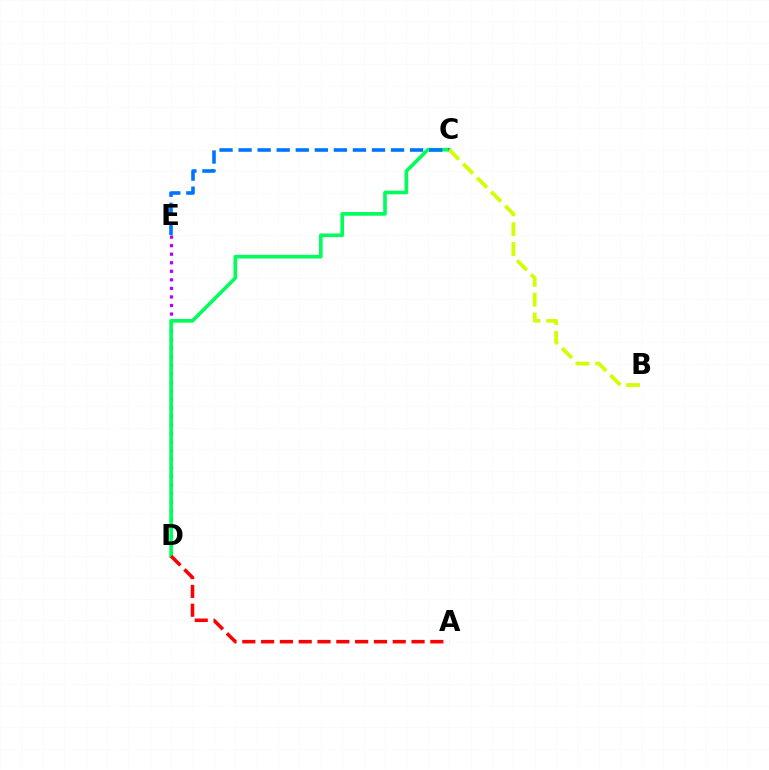{('D', 'E'): [{'color': '#b900ff', 'line_style': 'dotted', 'thickness': 2.32}], ('C', 'D'): [{'color': '#00ff5c', 'line_style': 'solid', 'thickness': 2.63}], ('A', 'D'): [{'color': '#ff0000', 'line_style': 'dashed', 'thickness': 2.55}], ('C', 'E'): [{'color': '#0074ff', 'line_style': 'dashed', 'thickness': 2.59}], ('B', 'C'): [{'color': '#d1ff00', 'line_style': 'dashed', 'thickness': 2.69}]}